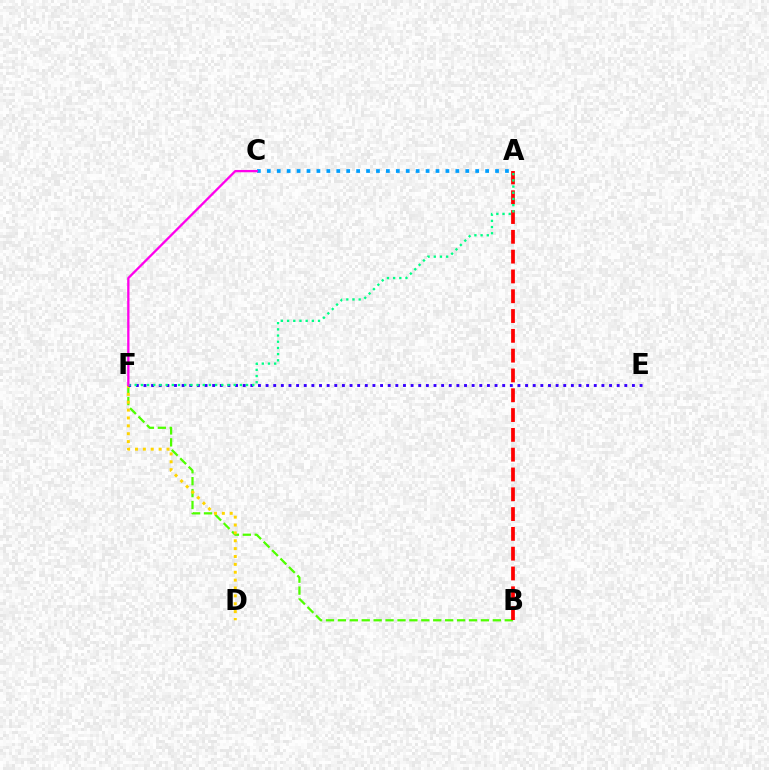{('B', 'F'): [{'color': '#4fff00', 'line_style': 'dashed', 'thickness': 1.62}], ('A', 'C'): [{'color': '#009eff', 'line_style': 'dotted', 'thickness': 2.7}], ('D', 'F'): [{'color': '#ffd500', 'line_style': 'dotted', 'thickness': 2.14}], ('A', 'B'): [{'color': '#ff0000', 'line_style': 'dashed', 'thickness': 2.69}], ('E', 'F'): [{'color': '#3700ff', 'line_style': 'dotted', 'thickness': 2.07}], ('A', 'F'): [{'color': '#00ff86', 'line_style': 'dotted', 'thickness': 1.68}], ('C', 'F'): [{'color': '#ff00ed', 'line_style': 'solid', 'thickness': 1.65}]}